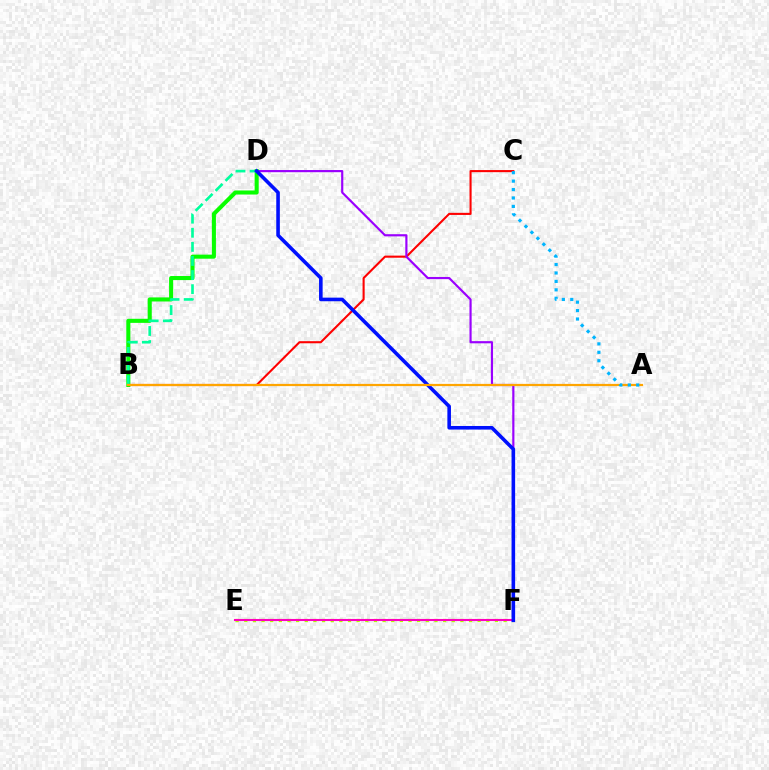{('B', 'D'): [{'color': '#08ff00', 'line_style': 'solid', 'thickness': 2.93}, {'color': '#00ff9d', 'line_style': 'dashed', 'thickness': 1.92}], ('E', 'F'): [{'color': '#b3ff00', 'line_style': 'dotted', 'thickness': 2.35}, {'color': '#ff00bd', 'line_style': 'solid', 'thickness': 1.5}], ('B', 'C'): [{'color': '#ff0000', 'line_style': 'solid', 'thickness': 1.51}], ('D', 'F'): [{'color': '#9b00ff', 'line_style': 'solid', 'thickness': 1.57}, {'color': '#0010ff', 'line_style': 'solid', 'thickness': 2.59}], ('A', 'B'): [{'color': '#ffa500', 'line_style': 'solid', 'thickness': 1.6}], ('A', 'C'): [{'color': '#00b5ff', 'line_style': 'dotted', 'thickness': 2.29}]}